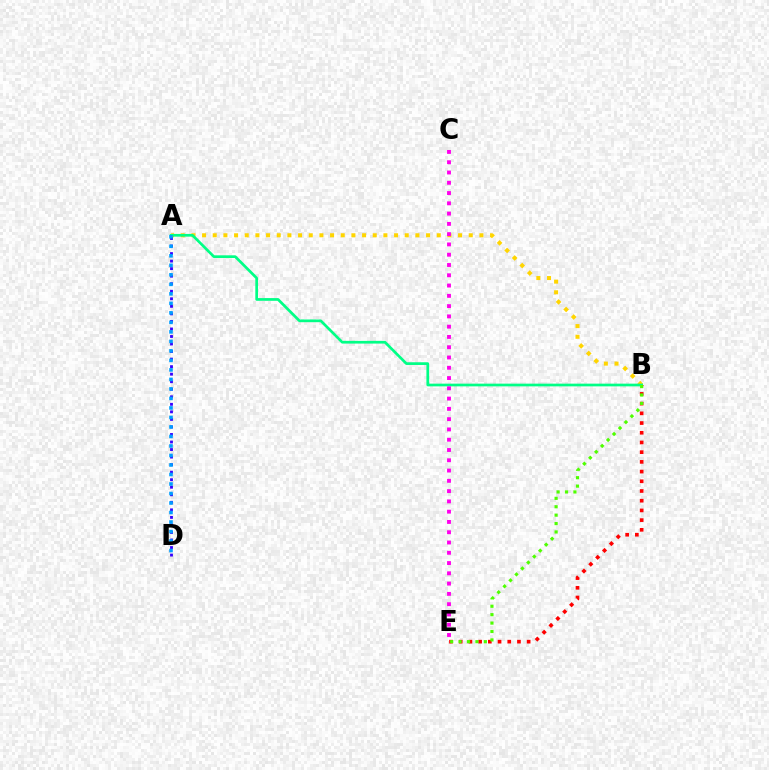{('A', 'B'): [{'color': '#ffd500', 'line_style': 'dotted', 'thickness': 2.9}, {'color': '#00ff86', 'line_style': 'solid', 'thickness': 1.95}], ('B', 'E'): [{'color': '#ff0000', 'line_style': 'dotted', 'thickness': 2.64}, {'color': '#4fff00', 'line_style': 'dotted', 'thickness': 2.28}], ('C', 'E'): [{'color': '#ff00ed', 'line_style': 'dotted', 'thickness': 2.79}], ('A', 'D'): [{'color': '#3700ff', 'line_style': 'dotted', 'thickness': 2.05}, {'color': '#009eff', 'line_style': 'dotted', 'thickness': 2.58}]}